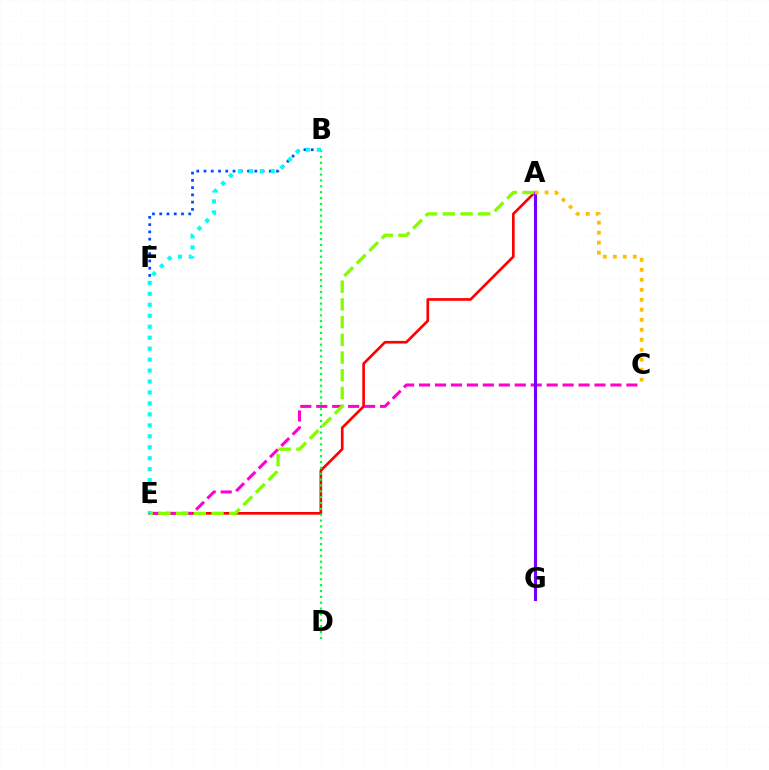{('B', 'F'): [{'color': '#004bff', 'line_style': 'dotted', 'thickness': 1.97}], ('A', 'E'): [{'color': '#ff0000', 'line_style': 'solid', 'thickness': 1.92}, {'color': '#84ff00', 'line_style': 'dashed', 'thickness': 2.41}], ('B', 'D'): [{'color': '#00ff39', 'line_style': 'dotted', 'thickness': 1.59}], ('C', 'E'): [{'color': '#ff00cf', 'line_style': 'dashed', 'thickness': 2.17}], ('A', 'G'): [{'color': '#7200ff', 'line_style': 'solid', 'thickness': 2.22}], ('A', 'C'): [{'color': '#ffbd00', 'line_style': 'dotted', 'thickness': 2.71}], ('B', 'E'): [{'color': '#00fff6', 'line_style': 'dotted', 'thickness': 2.98}]}